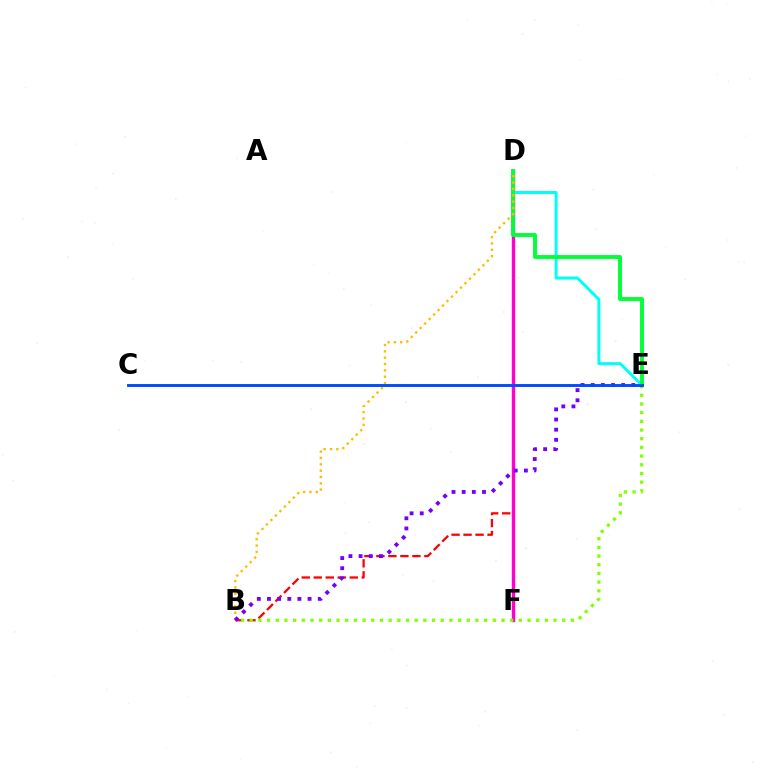{('B', 'D'): [{'color': '#ff0000', 'line_style': 'dashed', 'thickness': 1.63}, {'color': '#ffbd00', 'line_style': 'dotted', 'thickness': 1.72}], ('D', 'F'): [{'color': '#ff00cf', 'line_style': 'solid', 'thickness': 2.45}], ('D', 'E'): [{'color': '#00fff6', 'line_style': 'solid', 'thickness': 2.15}, {'color': '#00ff39', 'line_style': 'solid', 'thickness': 2.8}], ('B', 'E'): [{'color': '#84ff00', 'line_style': 'dotted', 'thickness': 2.36}, {'color': '#7200ff', 'line_style': 'dotted', 'thickness': 2.76}], ('C', 'E'): [{'color': '#004bff', 'line_style': 'solid', 'thickness': 2.08}]}